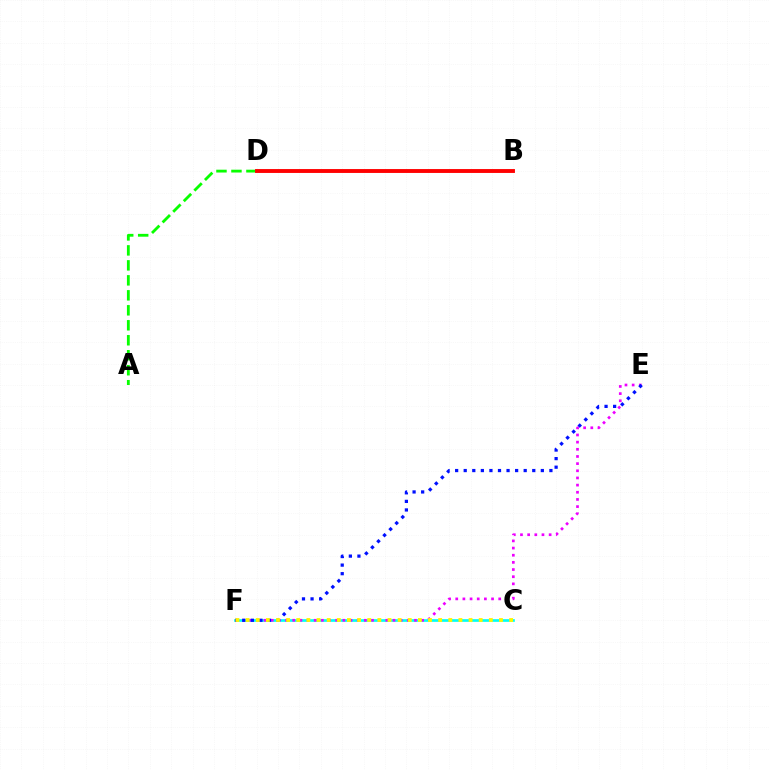{('A', 'D'): [{'color': '#08ff00', 'line_style': 'dashed', 'thickness': 2.04}], ('C', 'F'): [{'color': '#00fff6', 'line_style': 'solid', 'thickness': 1.93}, {'color': '#fcf500', 'line_style': 'dotted', 'thickness': 2.75}], ('E', 'F'): [{'color': '#ee00ff', 'line_style': 'dotted', 'thickness': 1.95}, {'color': '#0010ff', 'line_style': 'dotted', 'thickness': 2.33}], ('B', 'D'): [{'color': '#ff0000', 'line_style': 'solid', 'thickness': 2.8}]}